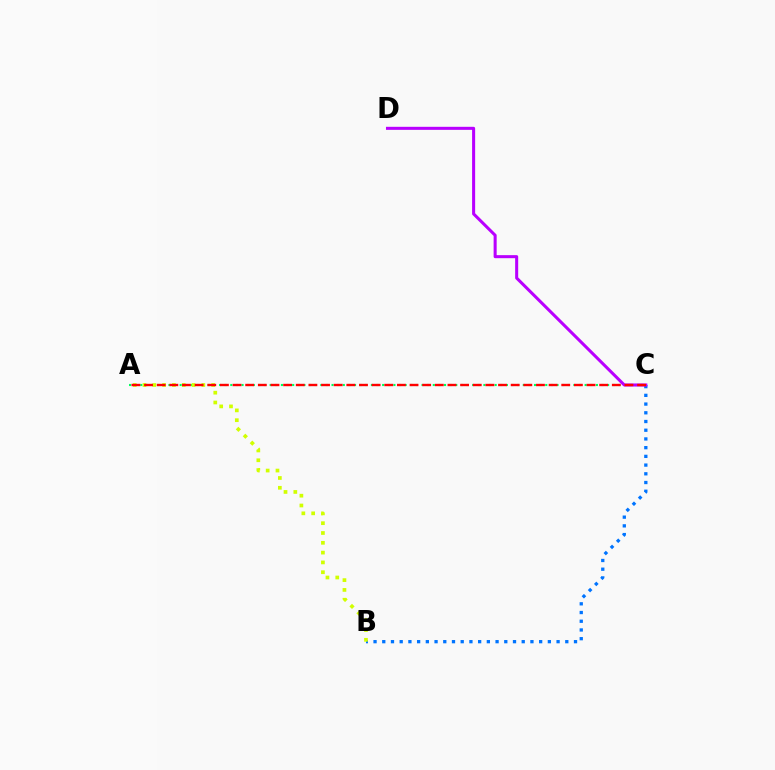{('B', 'C'): [{'color': '#0074ff', 'line_style': 'dotted', 'thickness': 2.37}], ('A', 'C'): [{'color': '#00ff5c', 'line_style': 'dotted', 'thickness': 1.53}, {'color': '#ff0000', 'line_style': 'dashed', 'thickness': 1.72}], ('C', 'D'): [{'color': '#b900ff', 'line_style': 'solid', 'thickness': 2.19}], ('A', 'B'): [{'color': '#d1ff00', 'line_style': 'dotted', 'thickness': 2.66}]}